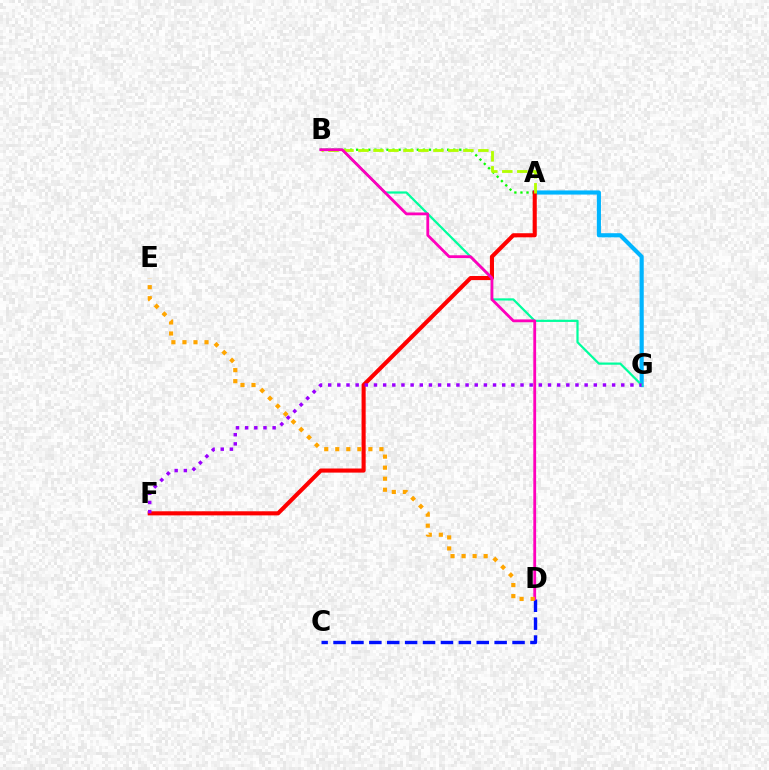{('A', 'G'): [{'color': '#00b5ff', 'line_style': 'solid', 'thickness': 2.98}], ('A', 'B'): [{'color': '#08ff00', 'line_style': 'dotted', 'thickness': 1.65}, {'color': '#b3ff00', 'line_style': 'dashed', 'thickness': 2.04}], ('C', 'D'): [{'color': '#0010ff', 'line_style': 'dashed', 'thickness': 2.43}], ('A', 'F'): [{'color': '#ff0000', 'line_style': 'solid', 'thickness': 2.95}], ('B', 'G'): [{'color': '#00ff9d', 'line_style': 'solid', 'thickness': 1.6}], ('B', 'D'): [{'color': '#ff00bd', 'line_style': 'solid', 'thickness': 2.03}], ('D', 'E'): [{'color': '#ffa500', 'line_style': 'dotted', 'thickness': 3.0}], ('F', 'G'): [{'color': '#9b00ff', 'line_style': 'dotted', 'thickness': 2.49}]}